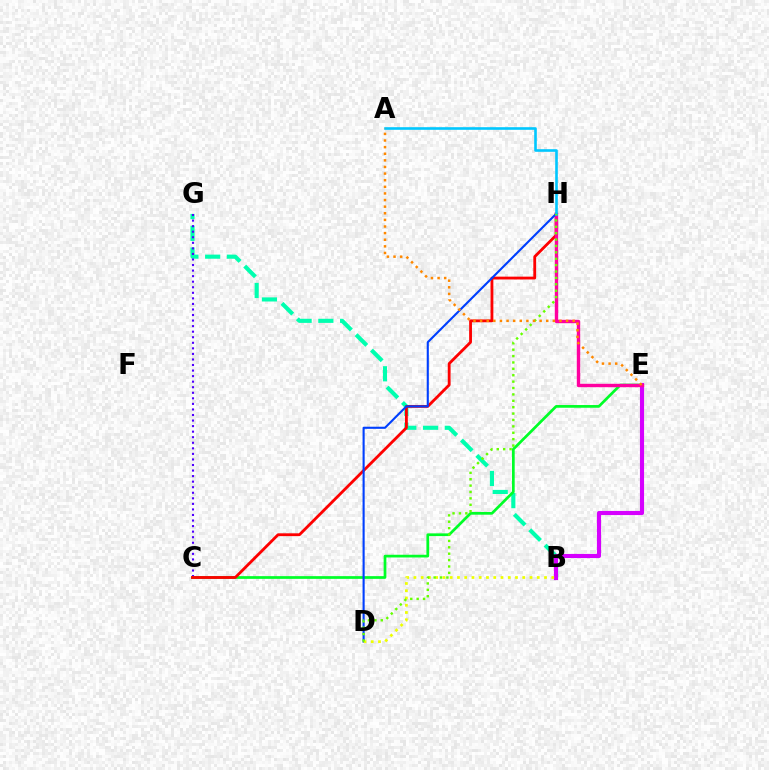{('B', 'G'): [{'color': '#00ffaf', 'line_style': 'dashed', 'thickness': 2.96}], ('C', 'G'): [{'color': '#4f00ff', 'line_style': 'dotted', 'thickness': 1.51}], ('C', 'E'): [{'color': '#00ff27', 'line_style': 'solid', 'thickness': 1.96}], ('C', 'H'): [{'color': '#ff0000', 'line_style': 'solid', 'thickness': 2.03}], ('B', 'E'): [{'color': '#d600ff', 'line_style': 'solid', 'thickness': 2.96}], ('E', 'H'): [{'color': '#ff00a0', 'line_style': 'solid', 'thickness': 2.44}], ('D', 'H'): [{'color': '#003fff', 'line_style': 'solid', 'thickness': 1.52}, {'color': '#66ff00', 'line_style': 'dotted', 'thickness': 1.74}], ('A', 'H'): [{'color': '#00c7ff', 'line_style': 'solid', 'thickness': 1.89}], ('B', 'D'): [{'color': '#eeff00', 'line_style': 'dotted', 'thickness': 1.97}], ('A', 'E'): [{'color': '#ff8800', 'line_style': 'dotted', 'thickness': 1.8}]}